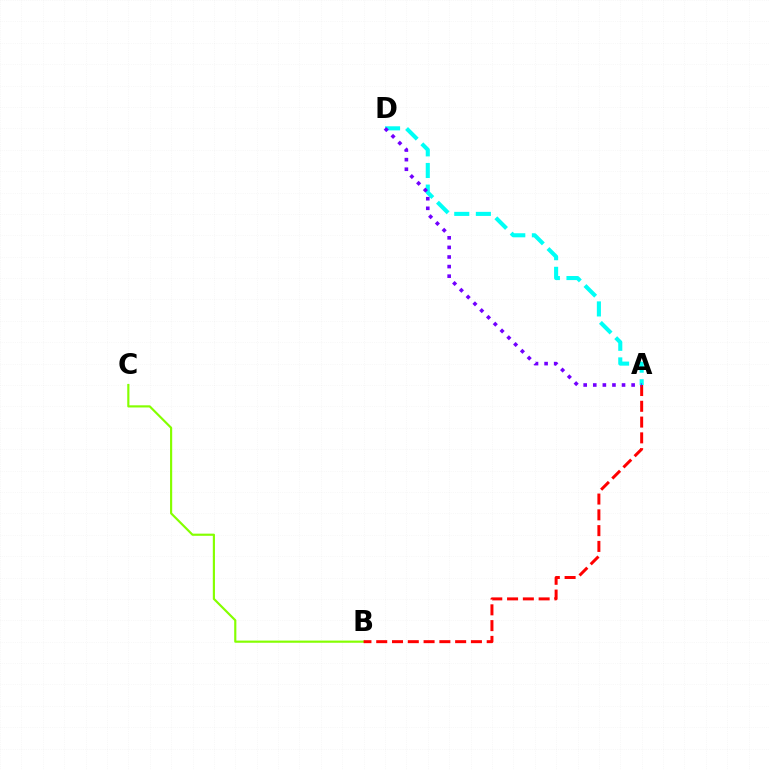{('B', 'C'): [{'color': '#84ff00', 'line_style': 'solid', 'thickness': 1.56}], ('A', 'B'): [{'color': '#ff0000', 'line_style': 'dashed', 'thickness': 2.14}], ('A', 'D'): [{'color': '#00fff6', 'line_style': 'dashed', 'thickness': 2.94}, {'color': '#7200ff', 'line_style': 'dotted', 'thickness': 2.61}]}